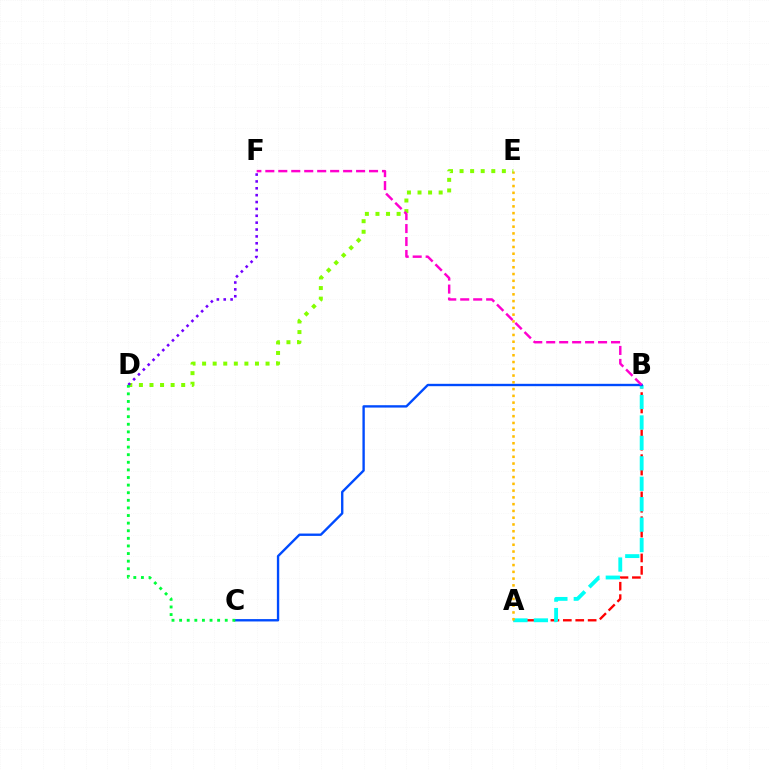{('A', 'B'): [{'color': '#ff0000', 'line_style': 'dashed', 'thickness': 1.69}, {'color': '#00fff6', 'line_style': 'dashed', 'thickness': 2.78}], ('B', 'C'): [{'color': '#004bff', 'line_style': 'solid', 'thickness': 1.7}], ('A', 'E'): [{'color': '#ffbd00', 'line_style': 'dotted', 'thickness': 1.84}], ('D', 'E'): [{'color': '#84ff00', 'line_style': 'dotted', 'thickness': 2.87}], ('D', 'F'): [{'color': '#7200ff', 'line_style': 'dotted', 'thickness': 1.87}], ('B', 'F'): [{'color': '#ff00cf', 'line_style': 'dashed', 'thickness': 1.76}], ('C', 'D'): [{'color': '#00ff39', 'line_style': 'dotted', 'thickness': 2.07}]}